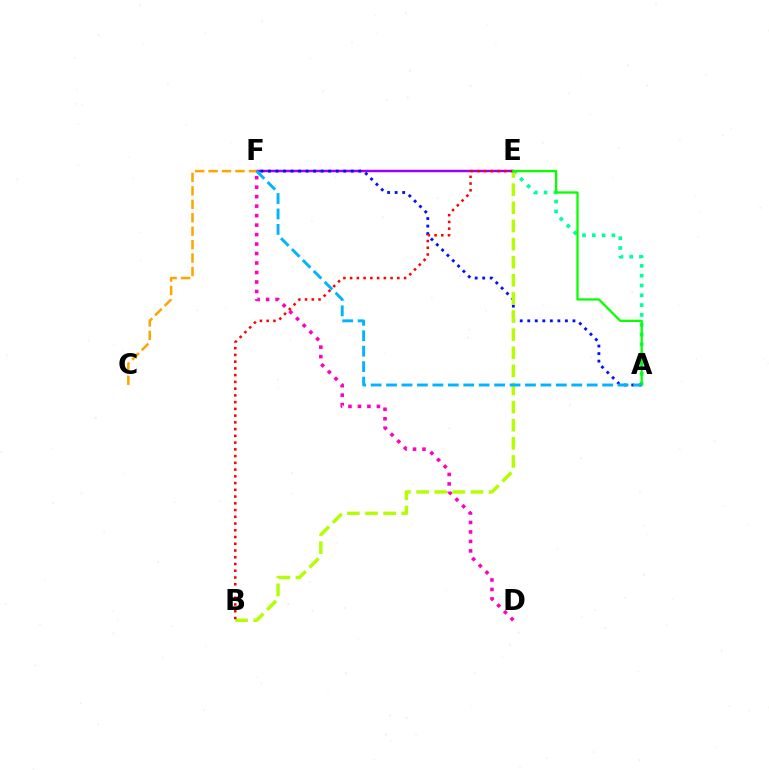{('A', 'E'): [{'color': '#00ff9d', 'line_style': 'dotted', 'thickness': 2.67}, {'color': '#08ff00', 'line_style': 'solid', 'thickness': 1.65}], ('E', 'F'): [{'color': '#9b00ff', 'line_style': 'solid', 'thickness': 1.77}], ('C', 'F'): [{'color': '#ffa500', 'line_style': 'dashed', 'thickness': 1.83}], ('D', 'F'): [{'color': '#ff00bd', 'line_style': 'dotted', 'thickness': 2.58}], ('A', 'F'): [{'color': '#0010ff', 'line_style': 'dotted', 'thickness': 2.05}, {'color': '#00b5ff', 'line_style': 'dashed', 'thickness': 2.1}], ('B', 'E'): [{'color': '#b3ff00', 'line_style': 'dashed', 'thickness': 2.46}, {'color': '#ff0000', 'line_style': 'dotted', 'thickness': 1.83}]}